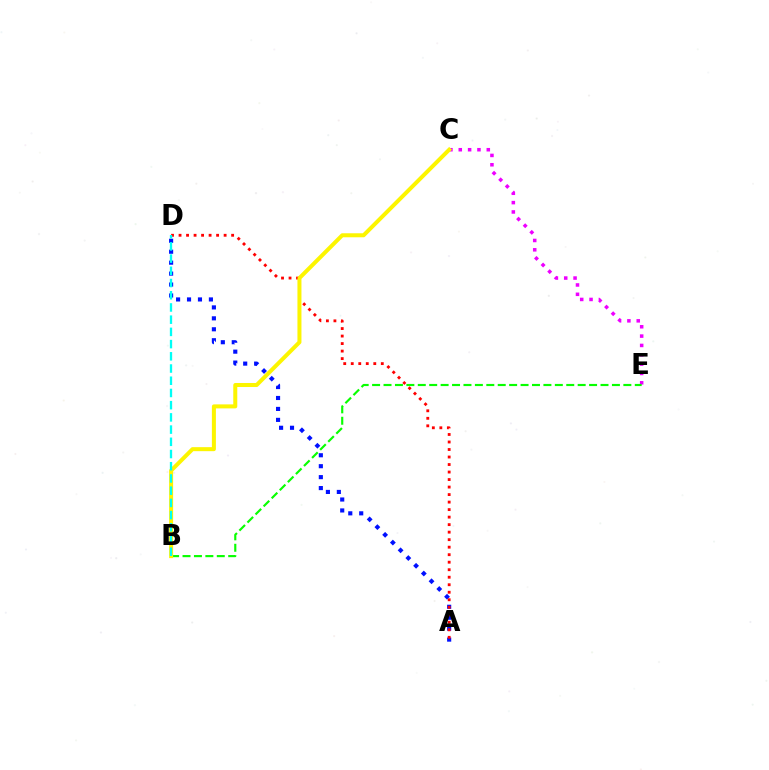{('A', 'D'): [{'color': '#0010ff', 'line_style': 'dotted', 'thickness': 2.97}, {'color': '#ff0000', 'line_style': 'dotted', 'thickness': 2.04}], ('C', 'E'): [{'color': '#ee00ff', 'line_style': 'dotted', 'thickness': 2.54}], ('B', 'E'): [{'color': '#08ff00', 'line_style': 'dashed', 'thickness': 1.55}], ('B', 'C'): [{'color': '#fcf500', 'line_style': 'solid', 'thickness': 2.89}], ('B', 'D'): [{'color': '#00fff6', 'line_style': 'dashed', 'thickness': 1.66}]}